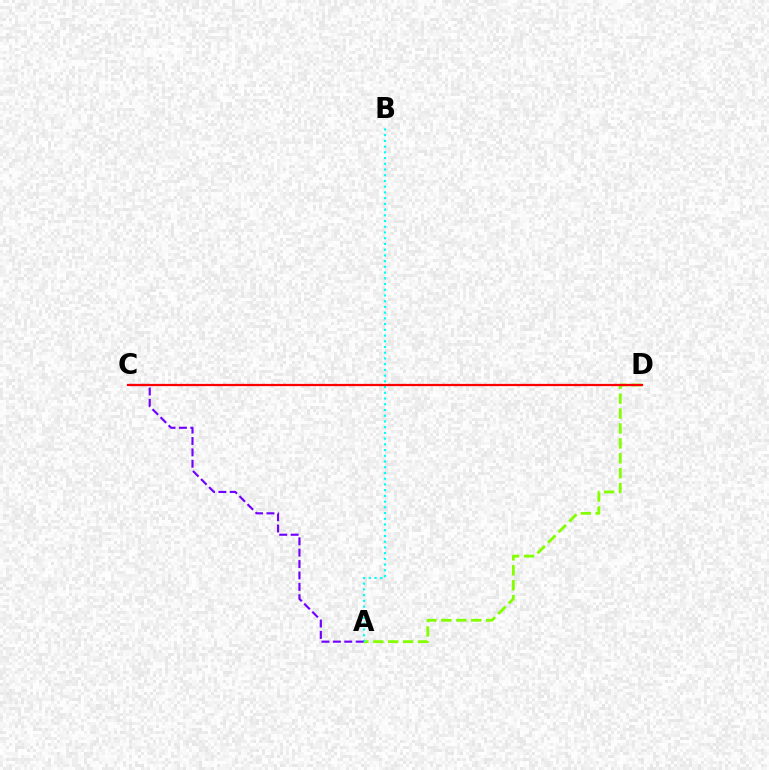{('A', 'D'): [{'color': '#84ff00', 'line_style': 'dashed', 'thickness': 2.03}], ('A', 'B'): [{'color': '#00fff6', 'line_style': 'dotted', 'thickness': 1.56}], ('A', 'C'): [{'color': '#7200ff', 'line_style': 'dashed', 'thickness': 1.55}], ('C', 'D'): [{'color': '#ff0000', 'line_style': 'solid', 'thickness': 1.62}]}